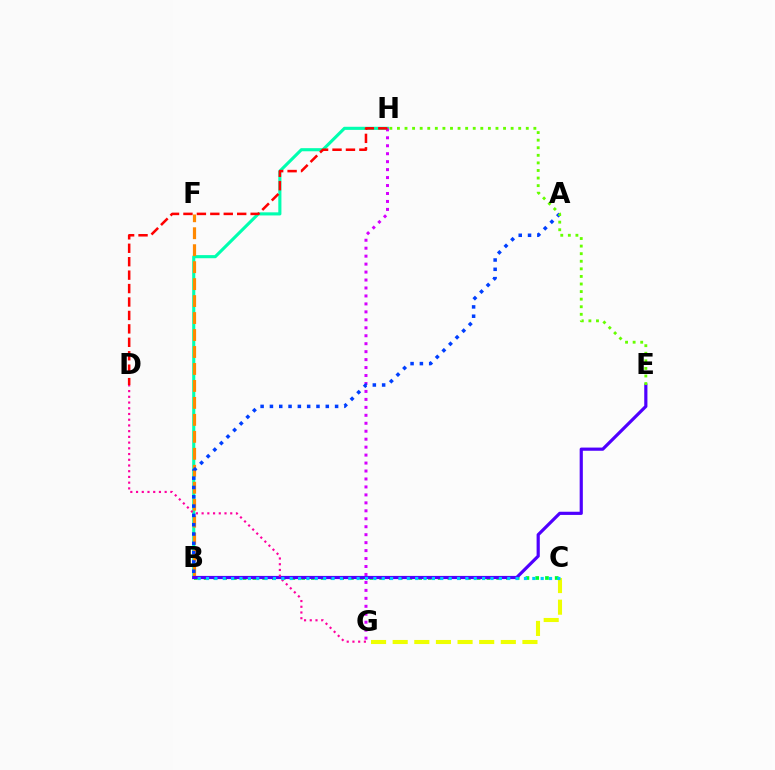{('B', 'H'): [{'color': '#00ffaf', 'line_style': 'solid', 'thickness': 2.24}], ('G', 'H'): [{'color': '#d600ff', 'line_style': 'dotted', 'thickness': 2.16}], ('D', 'H'): [{'color': '#ff0000', 'line_style': 'dashed', 'thickness': 1.83}], ('B', 'F'): [{'color': '#ff8800', 'line_style': 'dashed', 'thickness': 2.31}], ('A', 'B'): [{'color': '#003fff', 'line_style': 'dotted', 'thickness': 2.53}], ('C', 'G'): [{'color': '#eeff00', 'line_style': 'dashed', 'thickness': 2.94}], ('B', 'C'): [{'color': '#00ff27', 'line_style': 'dotted', 'thickness': 2.65}, {'color': '#00c7ff', 'line_style': 'dotted', 'thickness': 2.27}], ('B', 'E'): [{'color': '#4f00ff', 'line_style': 'solid', 'thickness': 2.29}], ('E', 'H'): [{'color': '#66ff00', 'line_style': 'dotted', 'thickness': 2.06}], ('D', 'G'): [{'color': '#ff00a0', 'line_style': 'dotted', 'thickness': 1.55}]}